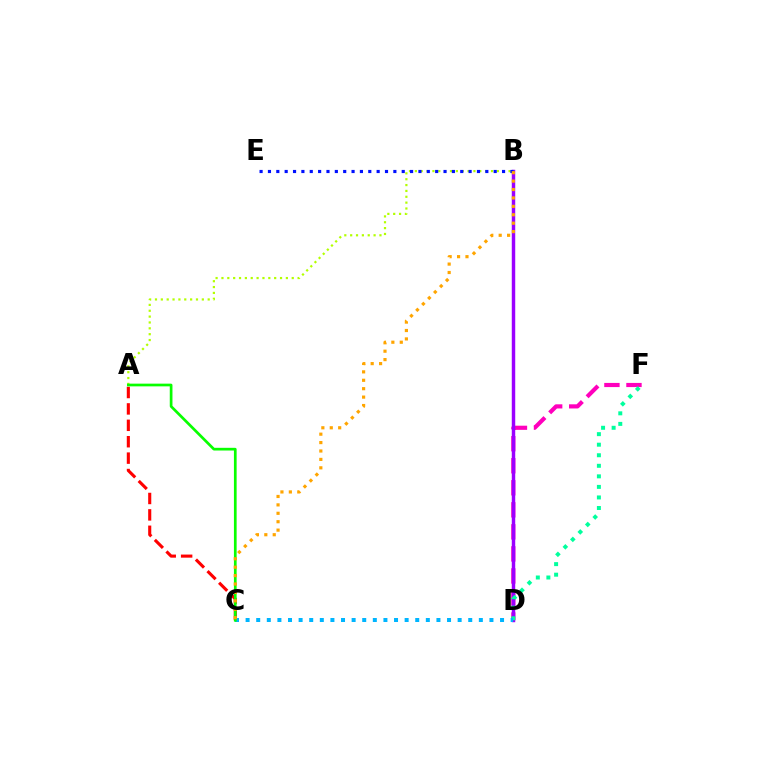{('D', 'F'): [{'color': '#ff00bd', 'line_style': 'dashed', 'thickness': 2.99}, {'color': '#00ff9d', 'line_style': 'dotted', 'thickness': 2.87}], ('A', 'B'): [{'color': '#b3ff00', 'line_style': 'dotted', 'thickness': 1.59}], ('B', 'D'): [{'color': '#9b00ff', 'line_style': 'solid', 'thickness': 2.48}], ('A', 'C'): [{'color': '#ff0000', 'line_style': 'dashed', 'thickness': 2.23}, {'color': '#08ff00', 'line_style': 'solid', 'thickness': 1.95}], ('B', 'E'): [{'color': '#0010ff', 'line_style': 'dotted', 'thickness': 2.27}], ('C', 'D'): [{'color': '#00b5ff', 'line_style': 'dotted', 'thickness': 2.88}], ('B', 'C'): [{'color': '#ffa500', 'line_style': 'dotted', 'thickness': 2.29}]}